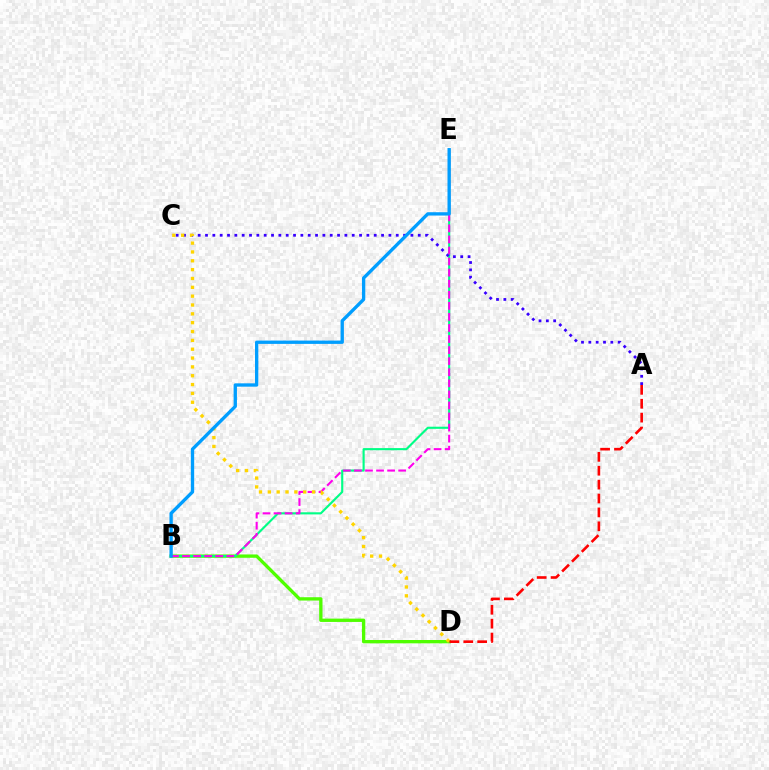{('B', 'D'): [{'color': '#4fff00', 'line_style': 'solid', 'thickness': 2.4}], ('B', 'E'): [{'color': '#00ff86', 'line_style': 'solid', 'thickness': 1.53}, {'color': '#ff00ed', 'line_style': 'dashed', 'thickness': 1.5}, {'color': '#009eff', 'line_style': 'solid', 'thickness': 2.4}], ('A', 'C'): [{'color': '#3700ff', 'line_style': 'dotted', 'thickness': 1.99}], ('C', 'D'): [{'color': '#ffd500', 'line_style': 'dotted', 'thickness': 2.4}], ('A', 'D'): [{'color': '#ff0000', 'line_style': 'dashed', 'thickness': 1.89}]}